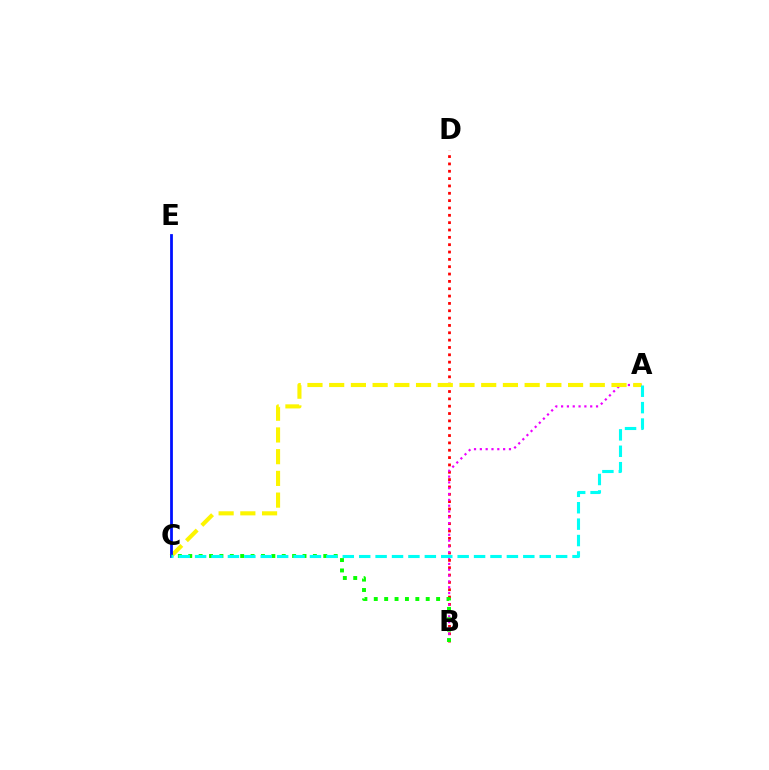{('B', 'D'): [{'color': '#ff0000', 'line_style': 'dotted', 'thickness': 1.99}], ('A', 'B'): [{'color': '#ee00ff', 'line_style': 'dotted', 'thickness': 1.58}], ('A', 'C'): [{'color': '#fcf500', 'line_style': 'dashed', 'thickness': 2.95}, {'color': '#00fff6', 'line_style': 'dashed', 'thickness': 2.23}], ('C', 'E'): [{'color': '#0010ff', 'line_style': 'solid', 'thickness': 2.0}], ('B', 'C'): [{'color': '#08ff00', 'line_style': 'dotted', 'thickness': 2.82}]}